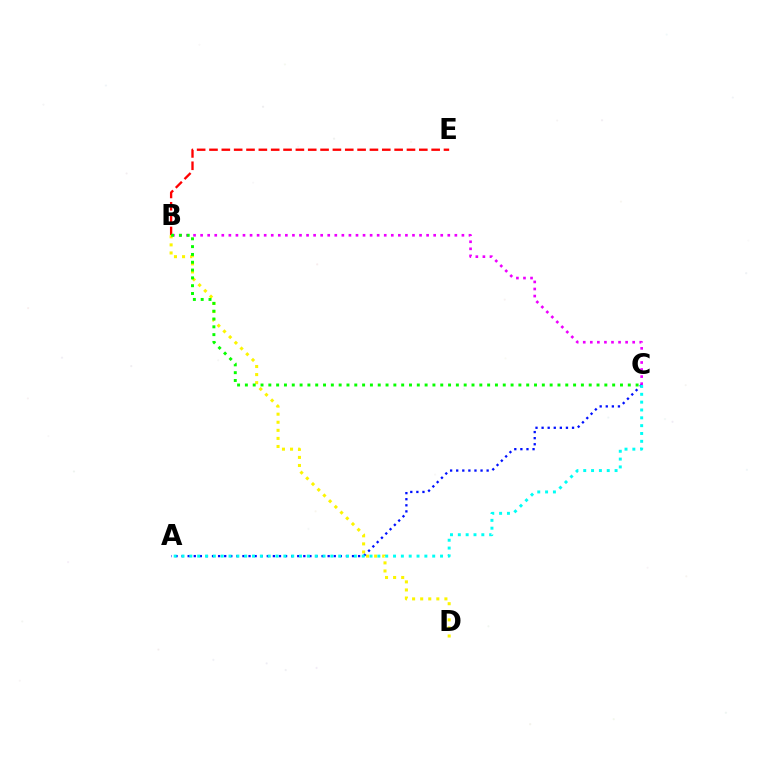{('B', 'C'): [{'color': '#ee00ff', 'line_style': 'dotted', 'thickness': 1.92}, {'color': '#08ff00', 'line_style': 'dotted', 'thickness': 2.12}], ('B', 'E'): [{'color': '#ff0000', 'line_style': 'dashed', 'thickness': 1.68}], ('B', 'D'): [{'color': '#fcf500', 'line_style': 'dotted', 'thickness': 2.19}], ('A', 'C'): [{'color': '#0010ff', 'line_style': 'dotted', 'thickness': 1.65}, {'color': '#00fff6', 'line_style': 'dotted', 'thickness': 2.13}]}